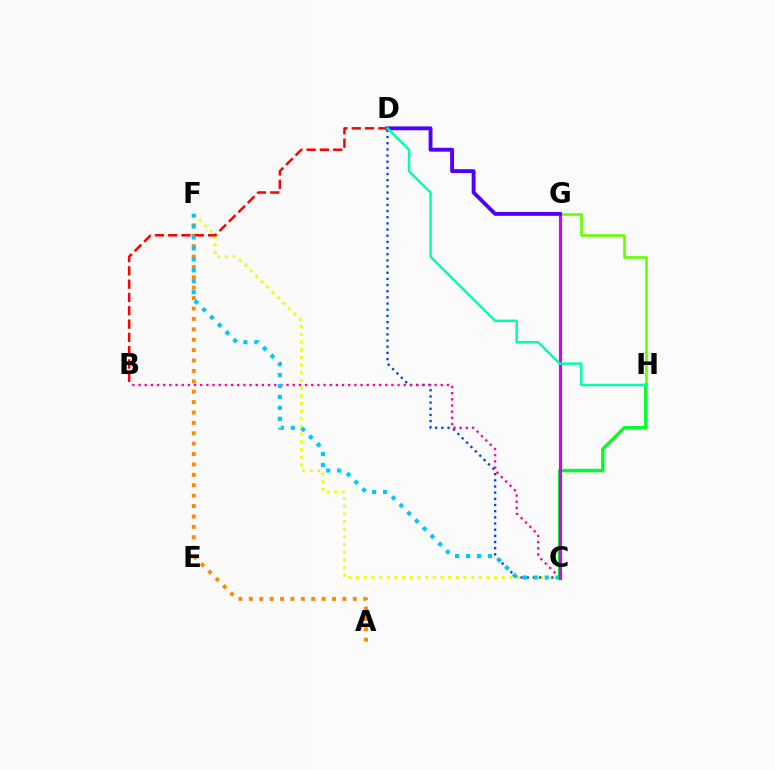{('C', 'F'): [{'color': '#eeff00', 'line_style': 'dotted', 'thickness': 2.08}, {'color': '#00c7ff', 'line_style': 'dotted', 'thickness': 2.97}], ('C', 'D'): [{'color': '#003fff', 'line_style': 'dotted', 'thickness': 1.68}], ('A', 'F'): [{'color': '#ff8800', 'line_style': 'dotted', 'thickness': 2.82}], ('B', 'C'): [{'color': '#ff00a0', 'line_style': 'dotted', 'thickness': 1.68}], ('B', 'D'): [{'color': '#ff0000', 'line_style': 'dashed', 'thickness': 1.81}], ('G', 'H'): [{'color': '#66ff00', 'line_style': 'solid', 'thickness': 1.88}], ('C', 'H'): [{'color': '#00ff27', 'line_style': 'solid', 'thickness': 2.49}], ('C', 'G'): [{'color': '#d600ff', 'line_style': 'solid', 'thickness': 2.26}], ('D', 'G'): [{'color': '#4f00ff', 'line_style': 'solid', 'thickness': 2.79}], ('D', 'H'): [{'color': '#00ffaf', 'line_style': 'solid', 'thickness': 1.8}]}